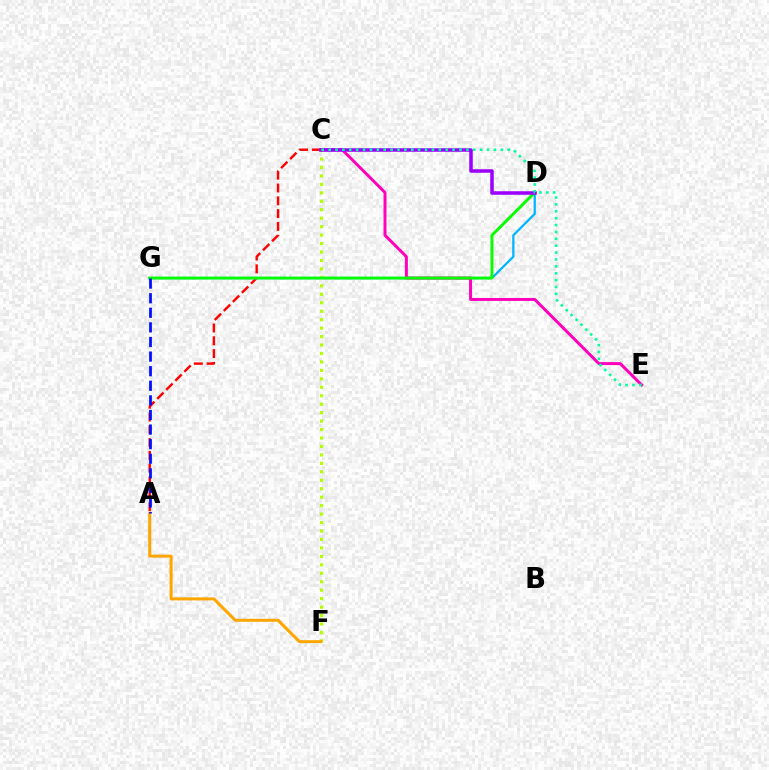{('A', 'C'): [{'color': '#ff0000', 'line_style': 'dashed', 'thickness': 1.74}], ('D', 'G'): [{'color': '#00b5ff', 'line_style': 'solid', 'thickness': 1.62}, {'color': '#08ff00', 'line_style': 'solid', 'thickness': 2.1}], ('C', 'F'): [{'color': '#b3ff00', 'line_style': 'dotted', 'thickness': 2.3}], ('A', 'F'): [{'color': '#ffa500', 'line_style': 'solid', 'thickness': 2.16}], ('C', 'E'): [{'color': '#ff00bd', 'line_style': 'solid', 'thickness': 2.14}, {'color': '#00ff9d', 'line_style': 'dotted', 'thickness': 1.87}], ('C', 'D'): [{'color': '#9b00ff', 'line_style': 'solid', 'thickness': 2.54}], ('A', 'G'): [{'color': '#0010ff', 'line_style': 'dashed', 'thickness': 1.98}]}